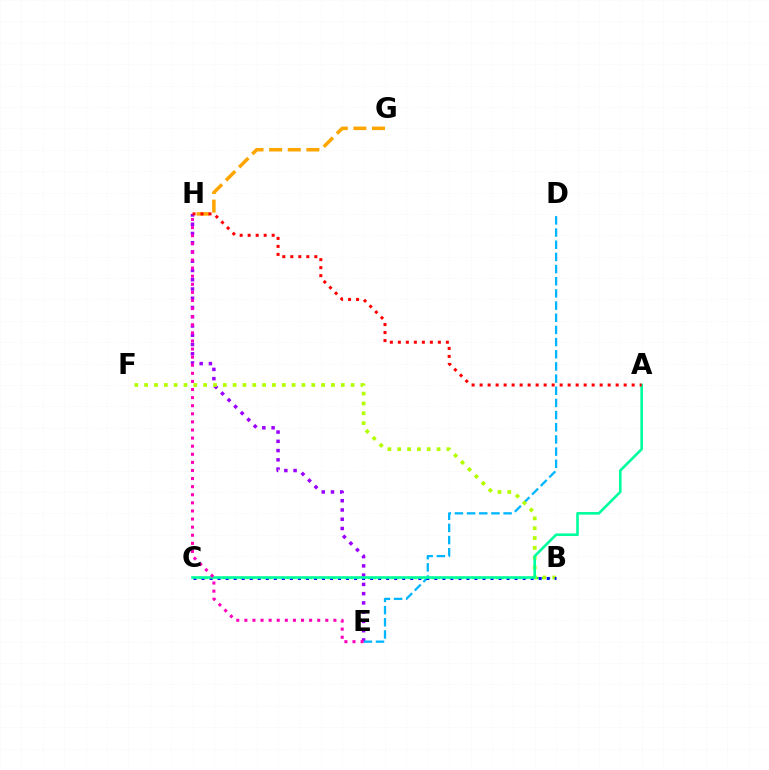{('G', 'H'): [{'color': '#ffa500', 'line_style': 'dashed', 'thickness': 2.53}], ('E', 'H'): [{'color': '#9b00ff', 'line_style': 'dotted', 'thickness': 2.51}, {'color': '#ff00bd', 'line_style': 'dotted', 'thickness': 2.2}], ('D', 'E'): [{'color': '#00b5ff', 'line_style': 'dashed', 'thickness': 1.65}], ('B', 'C'): [{'color': '#08ff00', 'line_style': 'dotted', 'thickness': 1.58}, {'color': '#0010ff', 'line_style': 'dotted', 'thickness': 2.18}], ('B', 'F'): [{'color': '#b3ff00', 'line_style': 'dotted', 'thickness': 2.67}], ('A', 'C'): [{'color': '#00ff9d', 'line_style': 'solid', 'thickness': 1.88}], ('A', 'H'): [{'color': '#ff0000', 'line_style': 'dotted', 'thickness': 2.17}]}